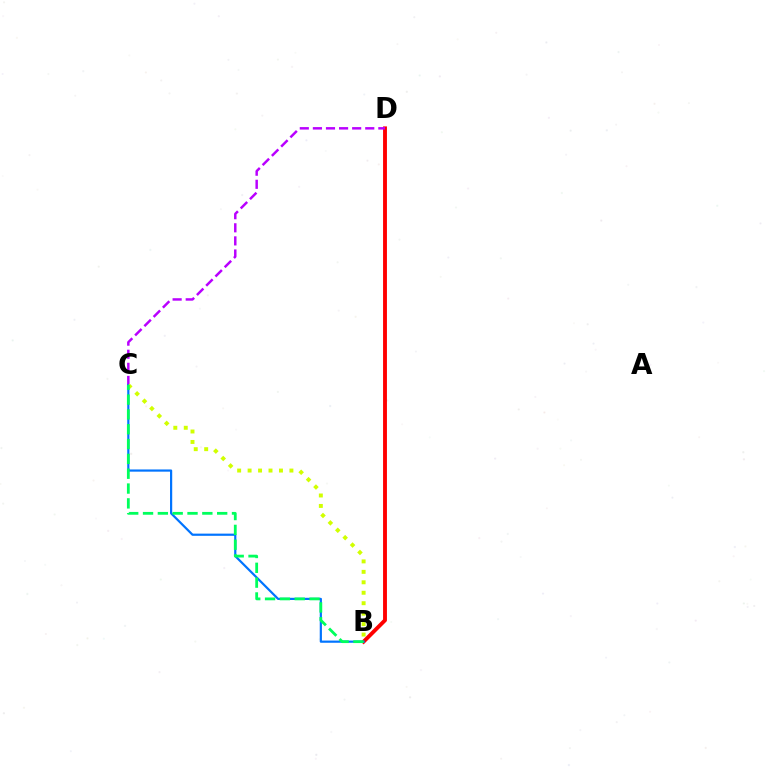{('B', 'D'): [{'color': '#ff0000', 'line_style': 'solid', 'thickness': 2.79}], ('C', 'D'): [{'color': '#b900ff', 'line_style': 'dashed', 'thickness': 1.78}], ('B', 'C'): [{'color': '#0074ff', 'line_style': 'solid', 'thickness': 1.58}, {'color': '#d1ff00', 'line_style': 'dotted', 'thickness': 2.84}, {'color': '#00ff5c', 'line_style': 'dashed', 'thickness': 2.01}]}